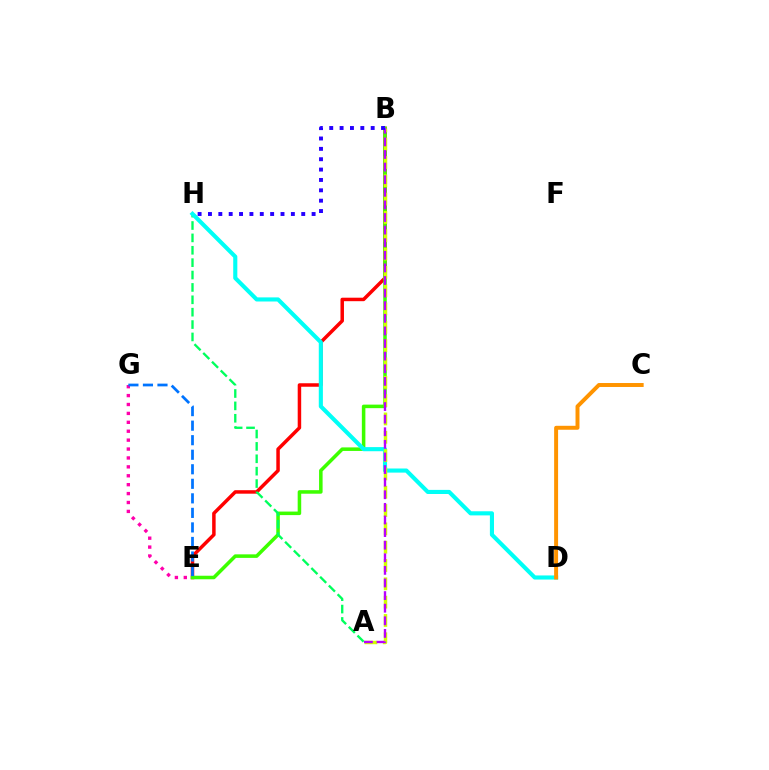{('B', 'E'): [{'color': '#ff0000', 'line_style': 'solid', 'thickness': 2.51}, {'color': '#3dff00', 'line_style': 'solid', 'thickness': 2.55}], ('A', 'H'): [{'color': '#00ff5c', 'line_style': 'dashed', 'thickness': 1.68}], ('D', 'H'): [{'color': '#00fff6', 'line_style': 'solid', 'thickness': 2.96}], ('A', 'B'): [{'color': '#d1ff00', 'line_style': 'dashed', 'thickness': 2.49}, {'color': '#b900ff', 'line_style': 'dashed', 'thickness': 1.71}], ('E', 'G'): [{'color': '#ff00ac', 'line_style': 'dotted', 'thickness': 2.42}, {'color': '#0074ff', 'line_style': 'dashed', 'thickness': 1.97}], ('B', 'H'): [{'color': '#2500ff', 'line_style': 'dotted', 'thickness': 2.82}], ('C', 'D'): [{'color': '#ff9400', 'line_style': 'solid', 'thickness': 2.85}]}